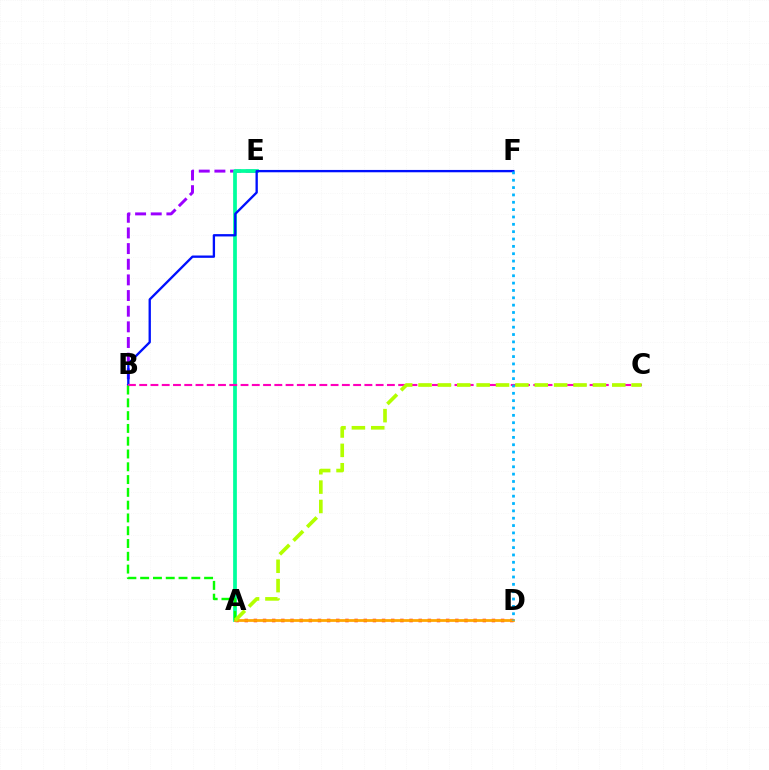{('B', 'E'): [{'color': '#9b00ff', 'line_style': 'dashed', 'thickness': 2.13}], ('A', 'D'): [{'color': '#ff0000', 'line_style': 'dotted', 'thickness': 2.49}, {'color': '#ffa500', 'line_style': 'solid', 'thickness': 1.99}], ('A', 'E'): [{'color': '#00ff9d', 'line_style': 'solid', 'thickness': 2.69}], ('B', 'F'): [{'color': '#0010ff', 'line_style': 'solid', 'thickness': 1.68}], ('B', 'C'): [{'color': '#ff00bd', 'line_style': 'dashed', 'thickness': 1.53}], ('A', 'B'): [{'color': '#08ff00', 'line_style': 'dashed', 'thickness': 1.74}], ('A', 'C'): [{'color': '#b3ff00', 'line_style': 'dashed', 'thickness': 2.63}], ('D', 'F'): [{'color': '#00b5ff', 'line_style': 'dotted', 'thickness': 2.0}]}